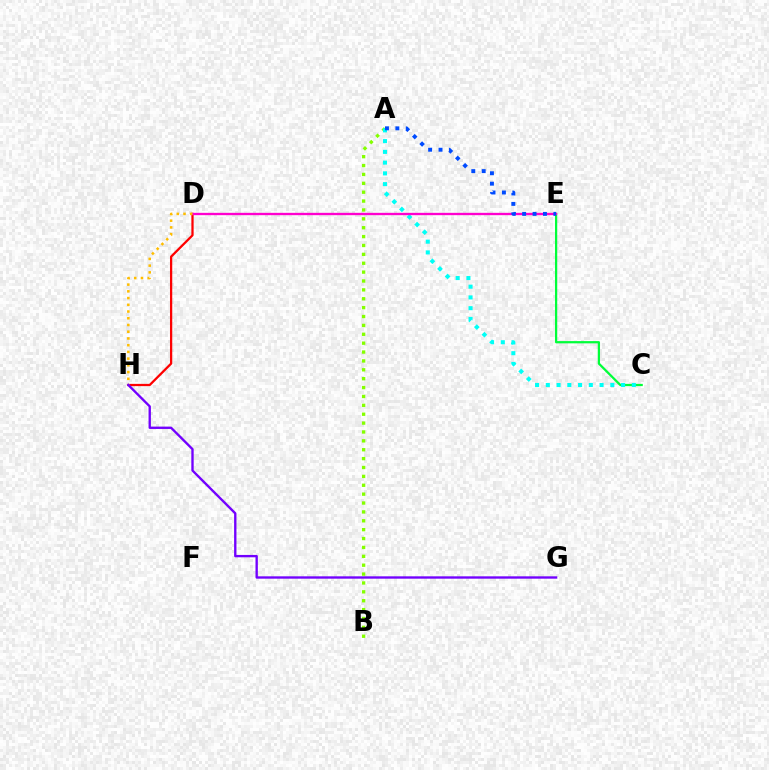{('D', 'H'): [{'color': '#ff0000', 'line_style': 'solid', 'thickness': 1.63}, {'color': '#ffbd00', 'line_style': 'dotted', 'thickness': 1.83}], ('C', 'E'): [{'color': '#00ff39', 'line_style': 'solid', 'thickness': 1.62}], ('A', 'B'): [{'color': '#84ff00', 'line_style': 'dotted', 'thickness': 2.41}], ('A', 'C'): [{'color': '#00fff6', 'line_style': 'dotted', 'thickness': 2.92}], ('D', 'E'): [{'color': '#ff00cf', 'line_style': 'solid', 'thickness': 1.68}], ('G', 'H'): [{'color': '#7200ff', 'line_style': 'solid', 'thickness': 1.69}], ('A', 'E'): [{'color': '#004bff', 'line_style': 'dotted', 'thickness': 2.83}]}